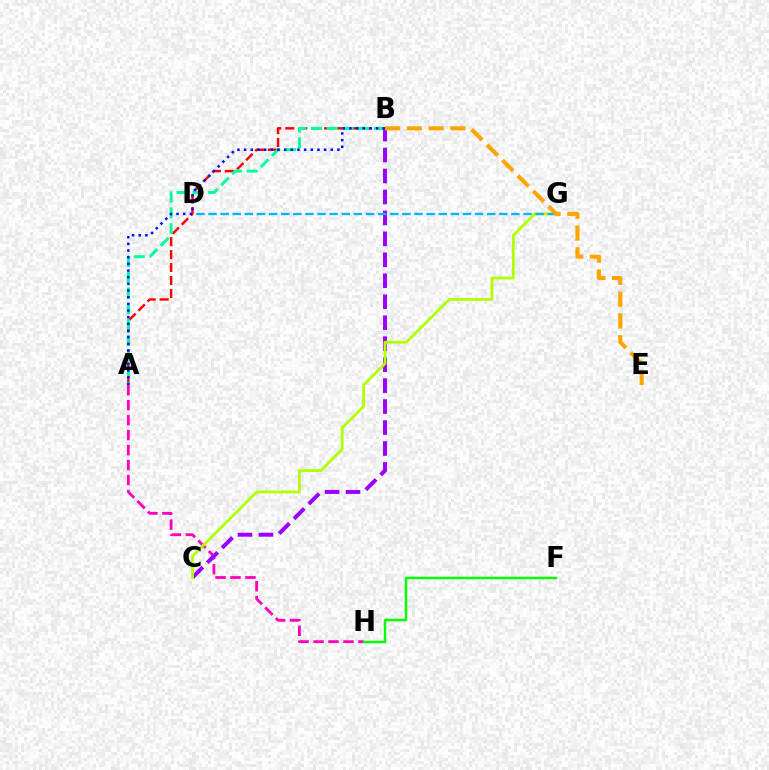{('A', 'B'): [{'color': '#ff0000', 'line_style': 'dashed', 'thickness': 1.76}, {'color': '#00ff9d', 'line_style': 'dashed', 'thickness': 2.14}, {'color': '#0010ff', 'line_style': 'dotted', 'thickness': 1.81}], ('A', 'H'): [{'color': '#ff00bd', 'line_style': 'dashed', 'thickness': 2.03}], ('B', 'C'): [{'color': '#9b00ff', 'line_style': 'dashed', 'thickness': 2.85}], ('C', 'G'): [{'color': '#b3ff00', 'line_style': 'solid', 'thickness': 2.01}], ('D', 'G'): [{'color': '#00b5ff', 'line_style': 'dashed', 'thickness': 1.65}], ('B', 'E'): [{'color': '#ffa500', 'line_style': 'dashed', 'thickness': 2.96}], ('F', 'H'): [{'color': '#08ff00', 'line_style': 'solid', 'thickness': 1.79}]}